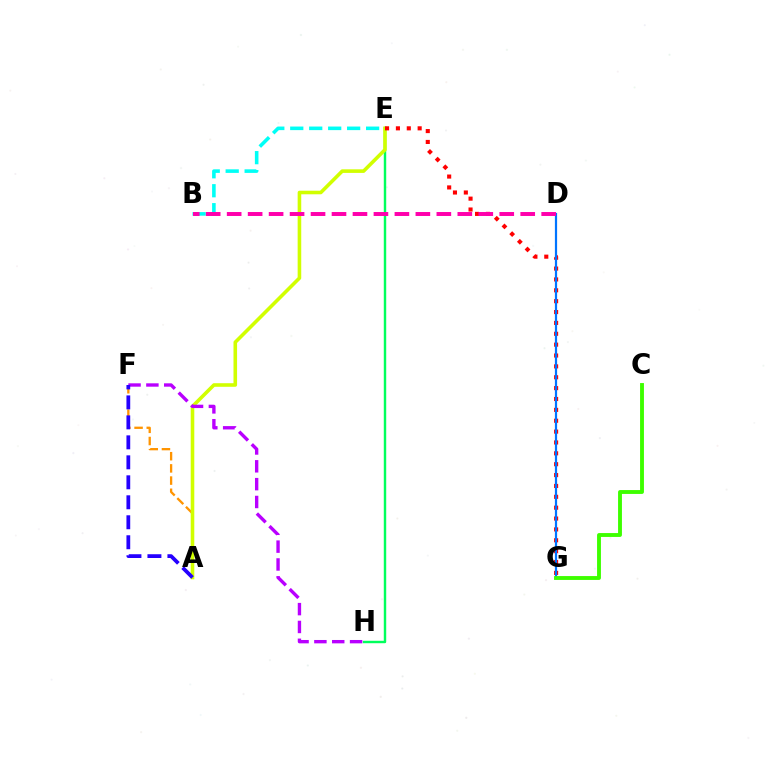{('A', 'F'): [{'color': '#ff9400', 'line_style': 'dashed', 'thickness': 1.66}, {'color': '#2500ff', 'line_style': 'dashed', 'thickness': 2.71}], ('E', 'H'): [{'color': '#00ff5c', 'line_style': 'solid', 'thickness': 1.75}], ('A', 'E'): [{'color': '#d1ff00', 'line_style': 'solid', 'thickness': 2.58}], ('E', 'G'): [{'color': '#ff0000', 'line_style': 'dotted', 'thickness': 2.95}], ('B', 'E'): [{'color': '#00fff6', 'line_style': 'dashed', 'thickness': 2.58}], ('D', 'G'): [{'color': '#0074ff', 'line_style': 'solid', 'thickness': 1.59}], ('B', 'D'): [{'color': '#ff00ac', 'line_style': 'dashed', 'thickness': 2.85}], ('C', 'G'): [{'color': '#3dff00', 'line_style': 'solid', 'thickness': 2.79}], ('F', 'H'): [{'color': '#b900ff', 'line_style': 'dashed', 'thickness': 2.42}]}